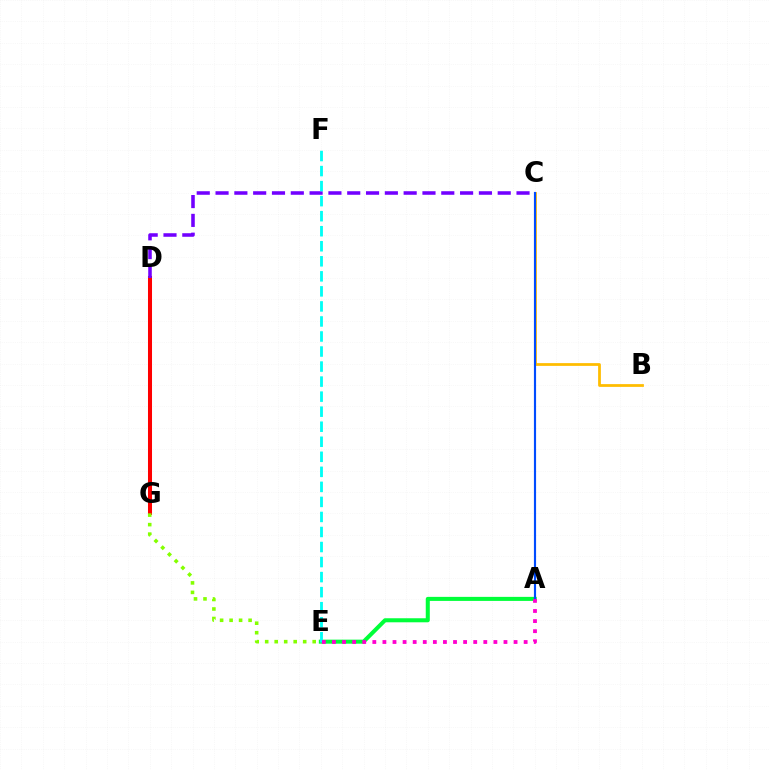{('A', 'E'): [{'color': '#00ff39', 'line_style': 'solid', 'thickness': 2.91}, {'color': '#ff00cf', 'line_style': 'dotted', 'thickness': 2.74}], ('D', 'G'): [{'color': '#ff0000', 'line_style': 'solid', 'thickness': 2.91}], ('C', 'D'): [{'color': '#7200ff', 'line_style': 'dashed', 'thickness': 2.56}], ('E', 'G'): [{'color': '#84ff00', 'line_style': 'dotted', 'thickness': 2.58}], ('E', 'F'): [{'color': '#00fff6', 'line_style': 'dashed', 'thickness': 2.04}], ('B', 'C'): [{'color': '#ffbd00', 'line_style': 'solid', 'thickness': 1.98}], ('A', 'C'): [{'color': '#004bff', 'line_style': 'solid', 'thickness': 1.56}]}